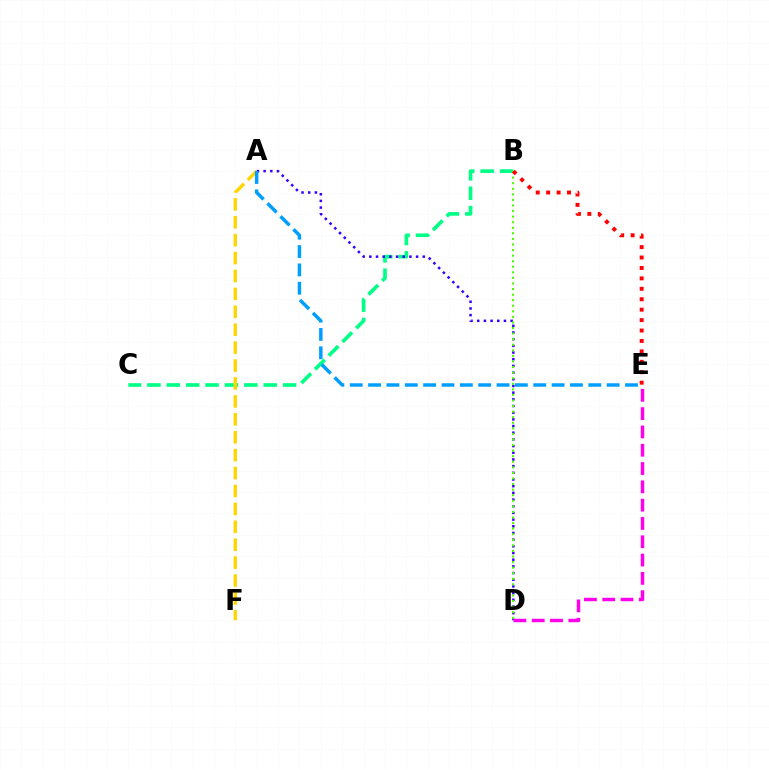{('B', 'C'): [{'color': '#00ff86', 'line_style': 'dashed', 'thickness': 2.63}], ('A', 'D'): [{'color': '#3700ff', 'line_style': 'dotted', 'thickness': 1.82}], ('A', 'F'): [{'color': '#ffd500', 'line_style': 'dashed', 'thickness': 2.43}], ('D', 'E'): [{'color': '#ff00ed', 'line_style': 'dashed', 'thickness': 2.49}], ('B', 'D'): [{'color': '#4fff00', 'line_style': 'dotted', 'thickness': 1.51}], ('A', 'E'): [{'color': '#009eff', 'line_style': 'dashed', 'thickness': 2.49}], ('B', 'E'): [{'color': '#ff0000', 'line_style': 'dotted', 'thickness': 2.83}]}